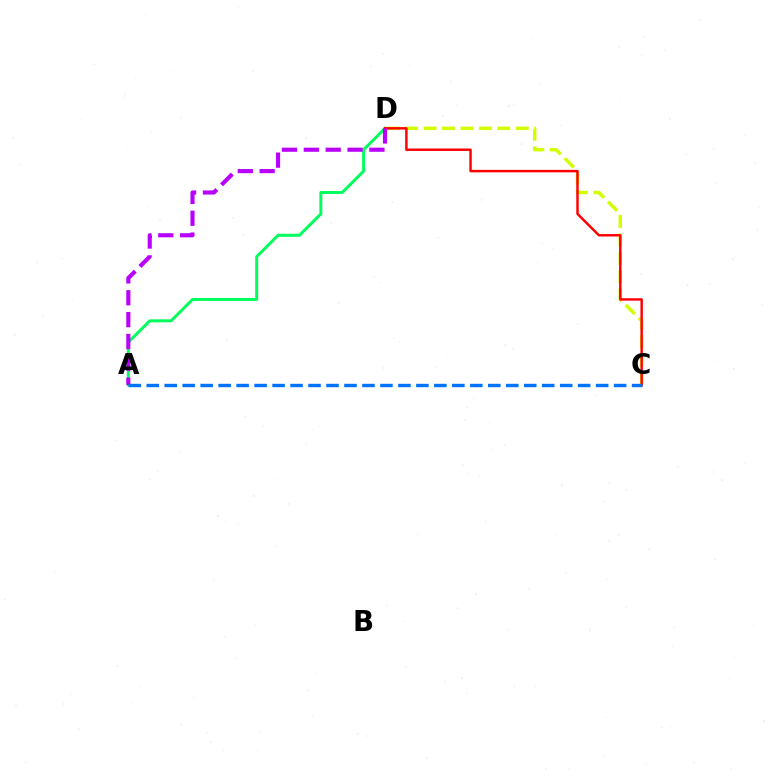{('C', 'D'): [{'color': '#d1ff00', 'line_style': 'dashed', 'thickness': 2.51}, {'color': '#ff0000', 'line_style': 'solid', 'thickness': 1.77}], ('A', 'D'): [{'color': '#00ff5c', 'line_style': 'solid', 'thickness': 2.15}, {'color': '#b900ff', 'line_style': 'dashed', 'thickness': 2.97}], ('A', 'C'): [{'color': '#0074ff', 'line_style': 'dashed', 'thickness': 2.44}]}